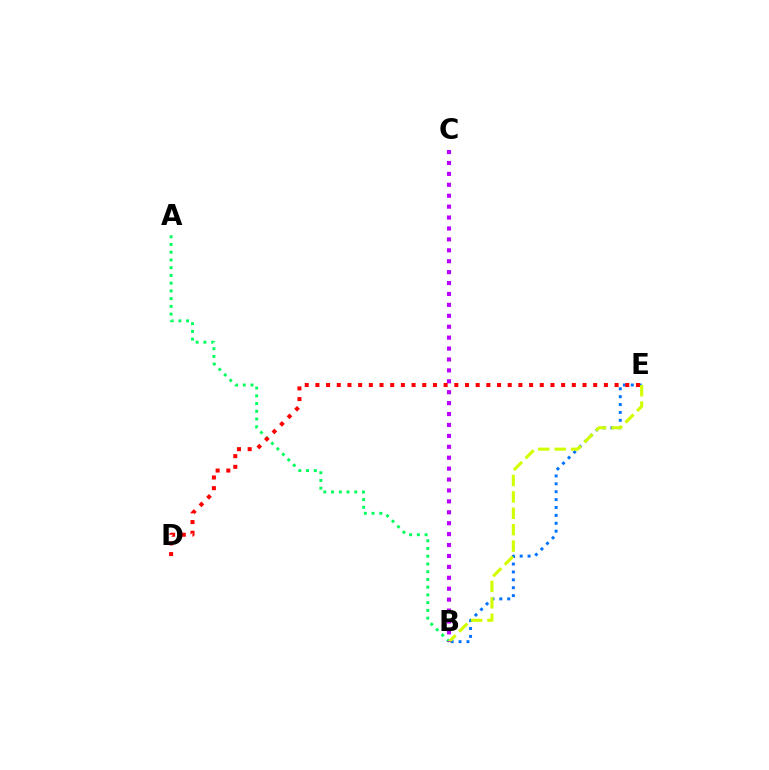{('A', 'B'): [{'color': '#00ff5c', 'line_style': 'dotted', 'thickness': 2.1}], ('B', 'E'): [{'color': '#0074ff', 'line_style': 'dotted', 'thickness': 2.14}, {'color': '#d1ff00', 'line_style': 'dashed', 'thickness': 2.23}], ('B', 'C'): [{'color': '#b900ff', 'line_style': 'dotted', 'thickness': 2.97}], ('D', 'E'): [{'color': '#ff0000', 'line_style': 'dotted', 'thickness': 2.9}]}